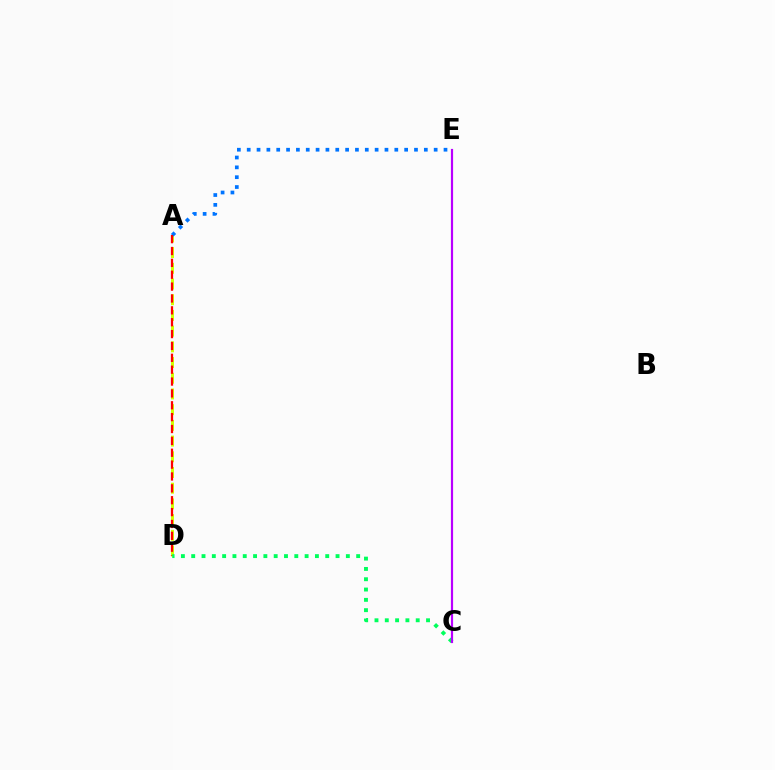{('A', 'D'): [{'color': '#d1ff00', 'line_style': 'dashed', 'thickness': 2.13}, {'color': '#ff0000', 'line_style': 'dashed', 'thickness': 1.61}], ('A', 'E'): [{'color': '#0074ff', 'line_style': 'dotted', 'thickness': 2.67}], ('C', 'D'): [{'color': '#00ff5c', 'line_style': 'dotted', 'thickness': 2.8}], ('C', 'E'): [{'color': '#b900ff', 'line_style': 'solid', 'thickness': 1.57}]}